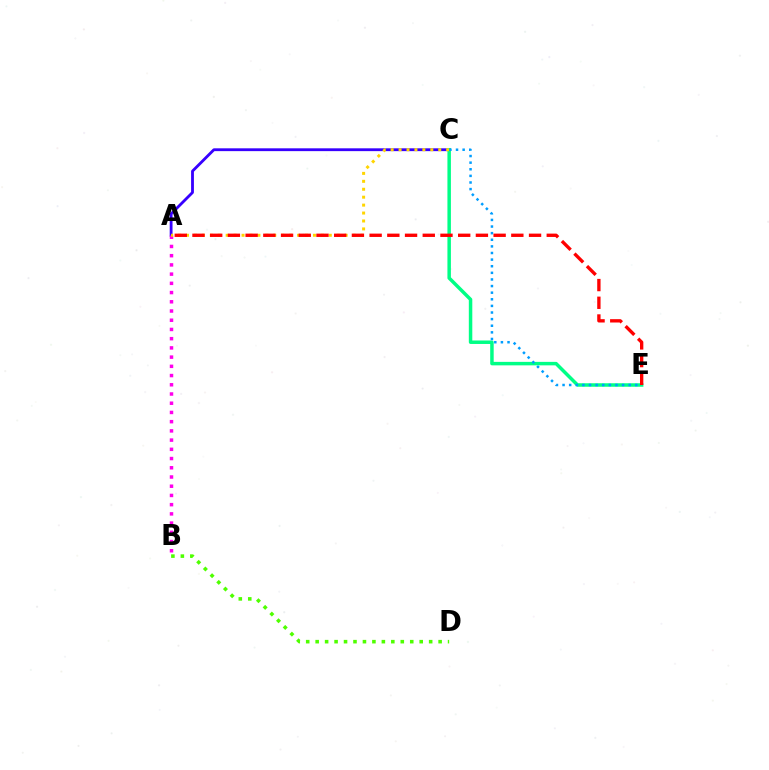{('A', 'C'): [{'color': '#3700ff', 'line_style': 'solid', 'thickness': 2.03}, {'color': '#ffd500', 'line_style': 'dotted', 'thickness': 2.16}], ('A', 'B'): [{'color': '#ff00ed', 'line_style': 'dotted', 'thickness': 2.51}], ('B', 'D'): [{'color': '#4fff00', 'line_style': 'dotted', 'thickness': 2.57}], ('C', 'E'): [{'color': '#00ff86', 'line_style': 'solid', 'thickness': 2.51}, {'color': '#009eff', 'line_style': 'dotted', 'thickness': 1.8}], ('A', 'E'): [{'color': '#ff0000', 'line_style': 'dashed', 'thickness': 2.41}]}